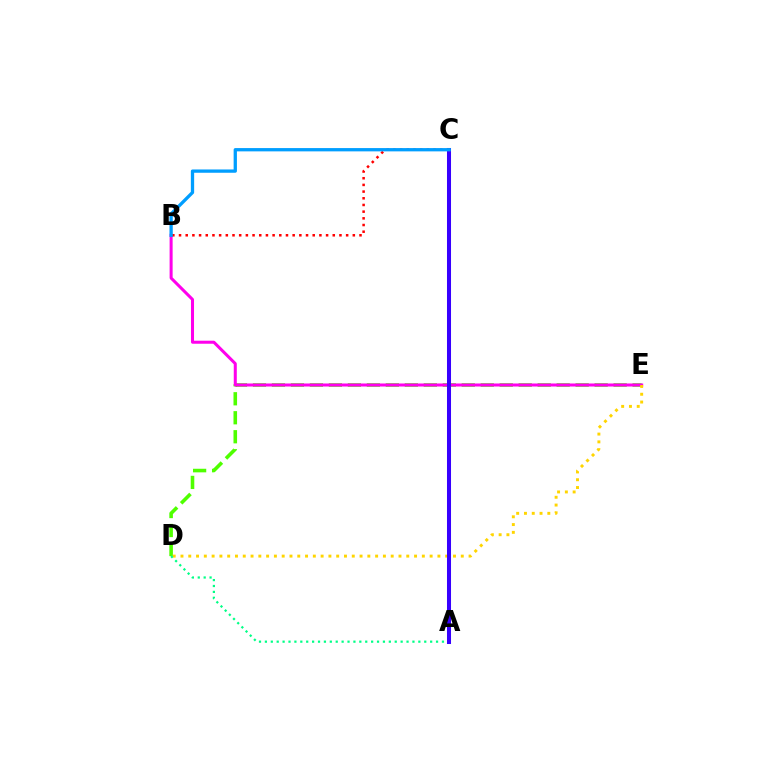{('D', 'E'): [{'color': '#4fff00', 'line_style': 'dashed', 'thickness': 2.58}, {'color': '#ffd500', 'line_style': 'dotted', 'thickness': 2.12}], ('B', 'E'): [{'color': '#ff00ed', 'line_style': 'solid', 'thickness': 2.18}], ('A', 'D'): [{'color': '#00ff86', 'line_style': 'dotted', 'thickness': 1.6}], ('A', 'C'): [{'color': '#3700ff', 'line_style': 'solid', 'thickness': 2.9}], ('B', 'C'): [{'color': '#ff0000', 'line_style': 'dotted', 'thickness': 1.82}, {'color': '#009eff', 'line_style': 'solid', 'thickness': 2.37}]}